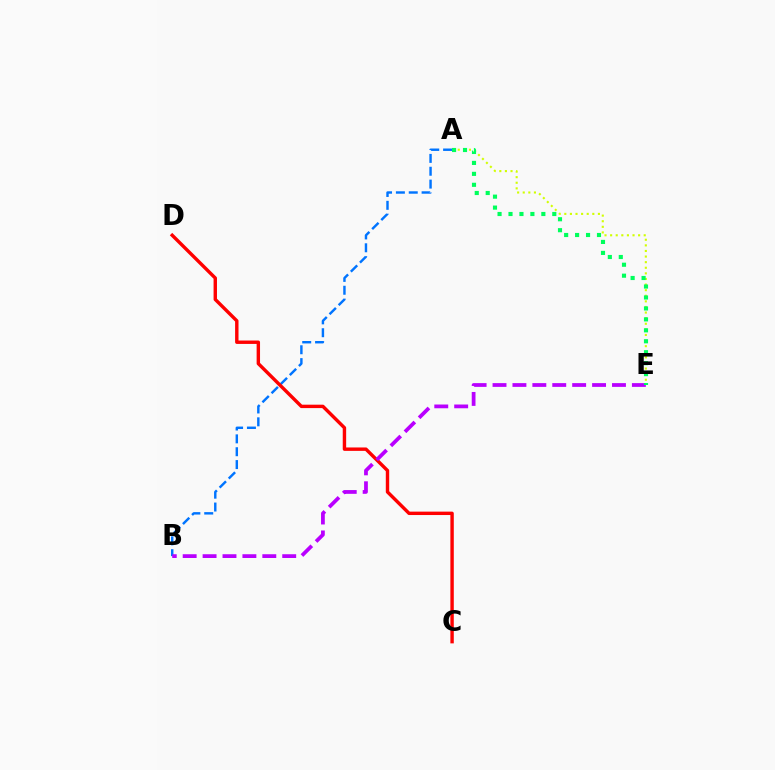{('A', 'E'): [{'color': '#d1ff00', 'line_style': 'dotted', 'thickness': 1.52}, {'color': '#00ff5c', 'line_style': 'dotted', 'thickness': 2.97}], ('A', 'B'): [{'color': '#0074ff', 'line_style': 'dashed', 'thickness': 1.75}], ('C', 'D'): [{'color': '#ff0000', 'line_style': 'solid', 'thickness': 2.45}], ('B', 'E'): [{'color': '#b900ff', 'line_style': 'dashed', 'thickness': 2.7}]}